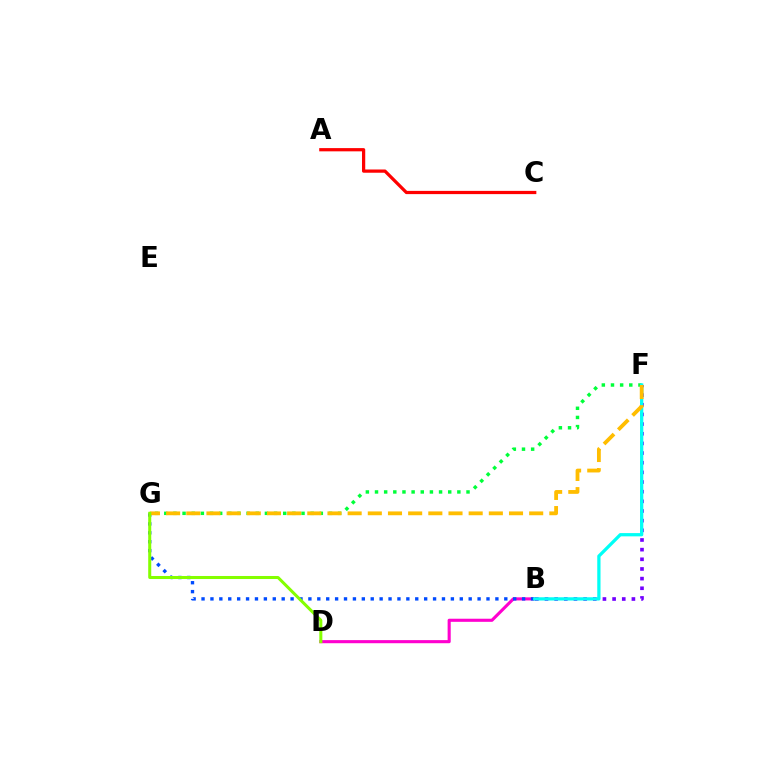{('B', 'D'): [{'color': '#ff00cf', 'line_style': 'solid', 'thickness': 2.23}], ('A', 'C'): [{'color': '#ff0000', 'line_style': 'solid', 'thickness': 2.33}], ('B', 'G'): [{'color': '#004bff', 'line_style': 'dotted', 'thickness': 2.42}], ('B', 'F'): [{'color': '#7200ff', 'line_style': 'dotted', 'thickness': 2.62}, {'color': '#00fff6', 'line_style': 'solid', 'thickness': 2.35}], ('F', 'G'): [{'color': '#00ff39', 'line_style': 'dotted', 'thickness': 2.49}, {'color': '#ffbd00', 'line_style': 'dashed', 'thickness': 2.74}], ('D', 'G'): [{'color': '#84ff00', 'line_style': 'solid', 'thickness': 2.18}]}